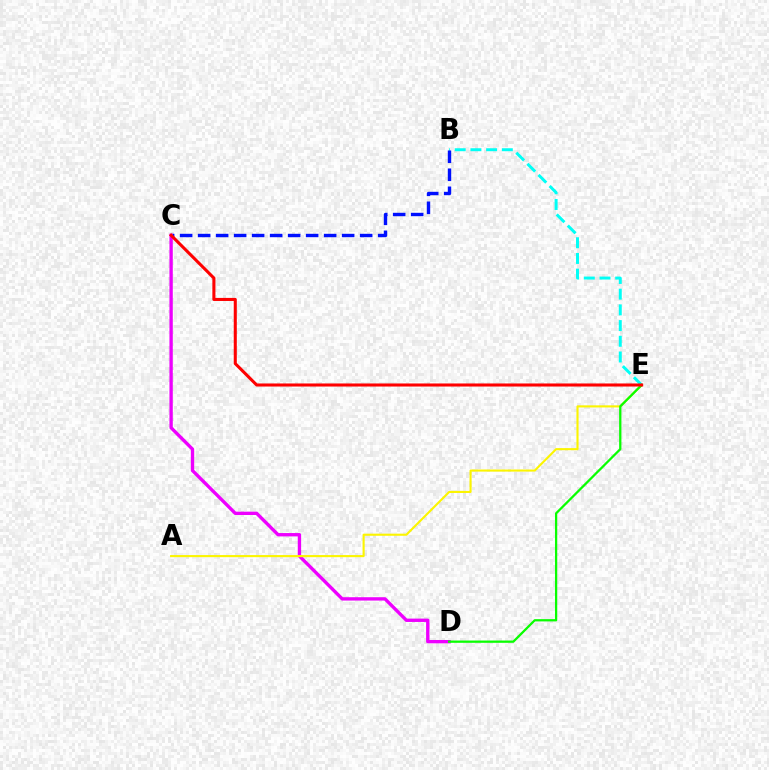{('B', 'E'): [{'color': '#00fff6', 'line_style': 'dashed', 'thickness': 2.13}], ('B', 'C'): [{'color': '#0010ff', 'line_style': 'dashed', 'thickness': 2.45}], ('C', 'D'): [{'color': '#ee00ff', 'line_style': 'solid', 'thickness': 2.41}], ('A', 'E'): [{'color': '#fcf500', 'line_style': 'solid', 'thickness': 1.52}], ('D', 'E'): [{'color': '#08ff00', 'line_style': 'solid', 'thickness': 1.63}], ('C', 'E'): [{'color': '#ff0000', 'line_style': 'solid', 'thickness': 2.21}]}